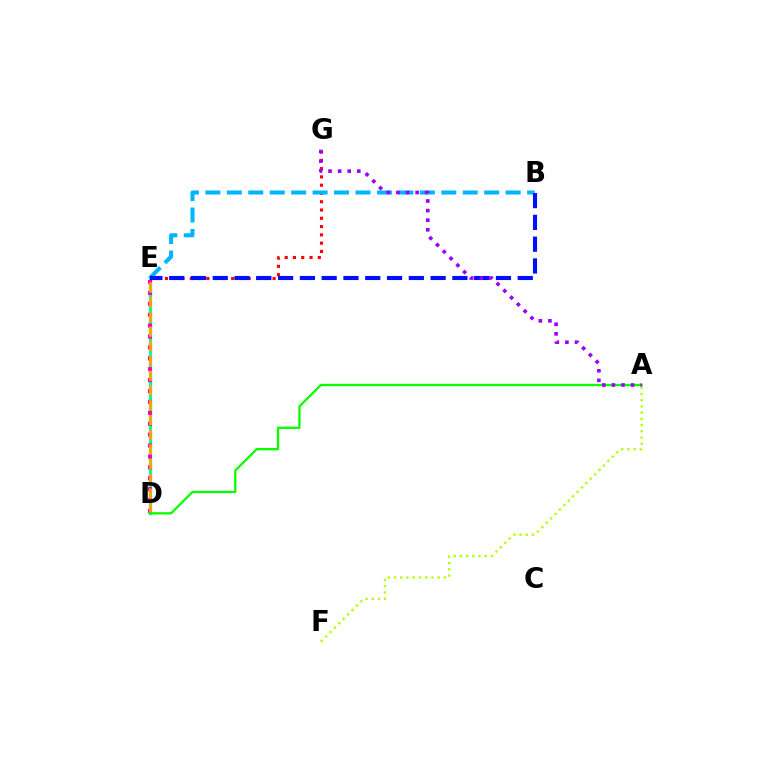{('D', 'E'): [{'color': '#00ff9d', 'line_style': 'solid', 'thickness': 2.38}, {'color': '#ff00bd', 'line_style': 'dotted', 'thickness': 2.96}, {'color': '#ffa500', 'line_style': 'dashed', 'thickness': 2.0}], ('E', 'G'): [{'color': '#ff0000', 'line_style': 'dotted', 'thickness': 2.25}], ('B', 'E'): [{'color': '#00b5ff', 'line_style': 'dashed', 'thickness': 2.91}, {'color': '#0010ff', 'line_style': 'dashed', 'thickness': 2.96}], ('A', 'F'): [{'color': '#b3ff00', 'line_style': 'dotted', 'thickness': 1.69}], ('A', 'D'): [{'color': '#08ff00', 'line_style': 'solid', 'thickness': 1.65}], ('A', 'G'): [{'color': '#9b00ff', 'line_style': 'dotted', 'thickness': 2.61}]}